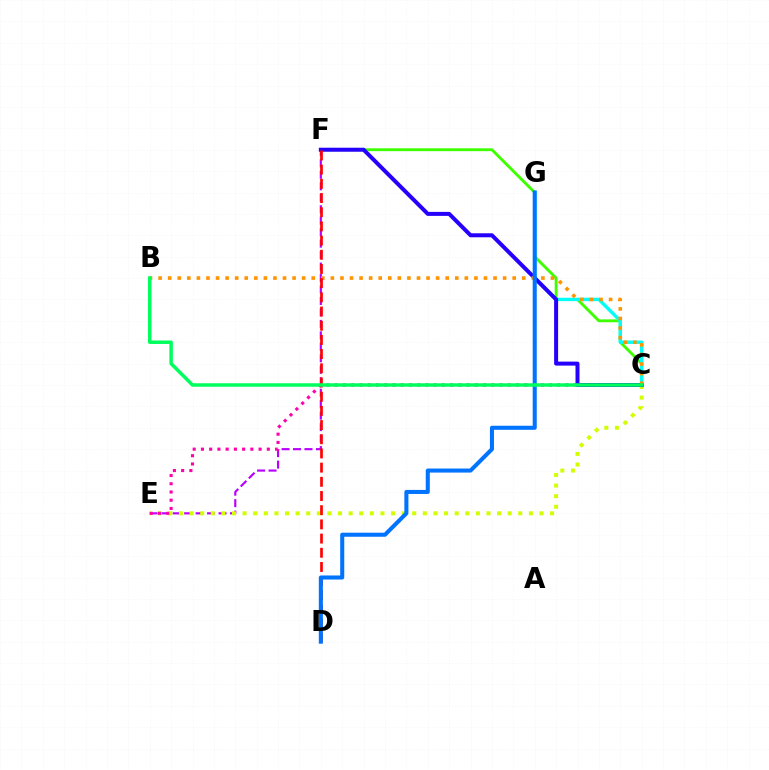{('C', 'F'): [{'color': '#3dff00', 'line_style': 'solid', 'thickness': 2.06}, {'color': '#2500ff', 'line_style': 'solid', 'thickness': 2.88}], ('E', 'F'): [{'color': '#b900ff', 'line_style': 'dashed', 'thickness': 1.56}], ('C', 'G'): [{'color': '#00fff6', 'line_style': 'solid', 'thickness': 2.45}], ('C', 'E'): [{'color': '#d1ff00', 'line_style': 'dotted', 'thickness': 2.88}, {'color': '#ff00ac', 'line_style': 'dotted', 'thickness': 2.24}], ('B', 'C'): [{'color': '#ff9400', 'line_style': 'dotted', 'thickness': 2.6}, {'color': '#00ff5c', 'line_style': 'solid', 'thickness': 2.52}], ('D', 'F'): [{'color': '#ff0000', 'line_style': 'dashed', 'thickness': 1.93}], ('D', 'G'): [{'color': '#0074ff', 'line_style': 'solid', 'thickness': 2.92}]}